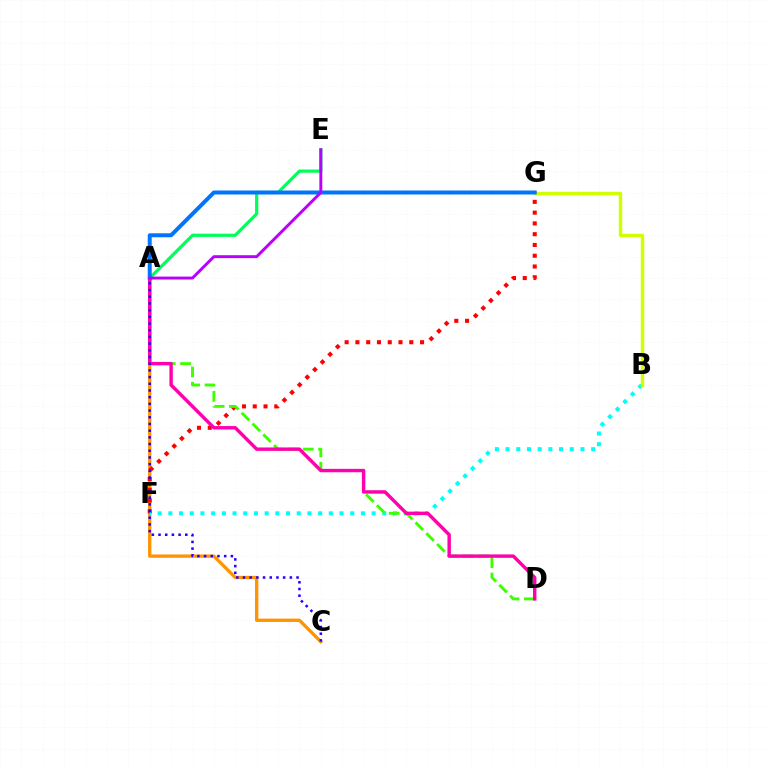{('A', 'E'): [{'color': '#00ff5c', 'line_style': 'solid', 'thickness': 2.31}, {'color': '#b900ff', 'line_style': 'solid', 'thickness': 2.11}], ('A', 'C'): [{'color': '#ff9400', 'line_style': 'solid', 'thickness': 2.39}, {'color': '#2500ff', 'line_style': 'dotted', 'thickness': 1.82}], ('F', 'G'): [{'color': '#ff0000', 'line_style': 'dotted', 'thickness': 2.93}], ('B', 'F'): [{'color': '#00fff6', 'line_style': 'dotted', 'thickness': 2.91}], ('A', 'D'): [{'color': '#3dff00', 'line_style': 'dashed', 'thickness': 2.07}, {'color': '#ff00ac', 'line_style': 'solid', 'thickness': 2.45}], ('B', 'G'): [{'color': '#d1ff00', 'line_style': 'solid', 'thickness': 2.48}], ('A', 'G'): [{'color': '#0074ff', 'line_style': 'solid', 'thickness': 2.86}]}